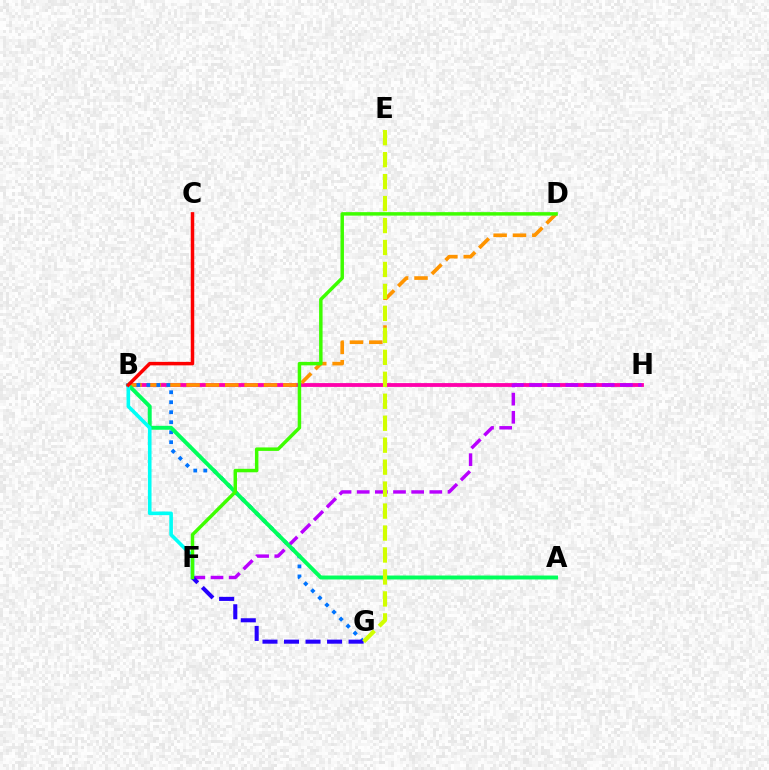{('B', 'H'): [{'color': '#ff00ac', 'line_style': 'solid', 'thickness': 2.75}], ('F', 'H'): [{'color': '#b900ff', 'line_style': 'dashed', 'thickness': 2.47}], ('B', 'D'): [{'color': '#ff9400', 'line_style': 'dashed', 'thickness': 2.63}], ('B', 'G'): [{'color': '#0074ff', 'line_style': 'dotted', 'thickness': 2.72}], ('A', 'B'): [{'color': '#00ff5c', 'line_style': 'solid', 'thickness': 2.83}], ('B', 'F'): [{'color': '#00fff6', 'line_style': 'solid', 'thickness': 2.6}], ('F', 'G'): [{'color': '#2500ff', 'line_style': 'dashed', 'thickness': 2.93}], ('D', 'F'): [{'color': '#3dff00', 'line_style': 'solid', 'thickness': 2.5}], ('B', 'C'): [{'color': '#ff0000', 'line_style': 'solid', 'thickness': 2.51}], ('E', 'G'): [{'color': '#d1ff00', 'line_style': 'dashed', 'thickness': 2.98}]}